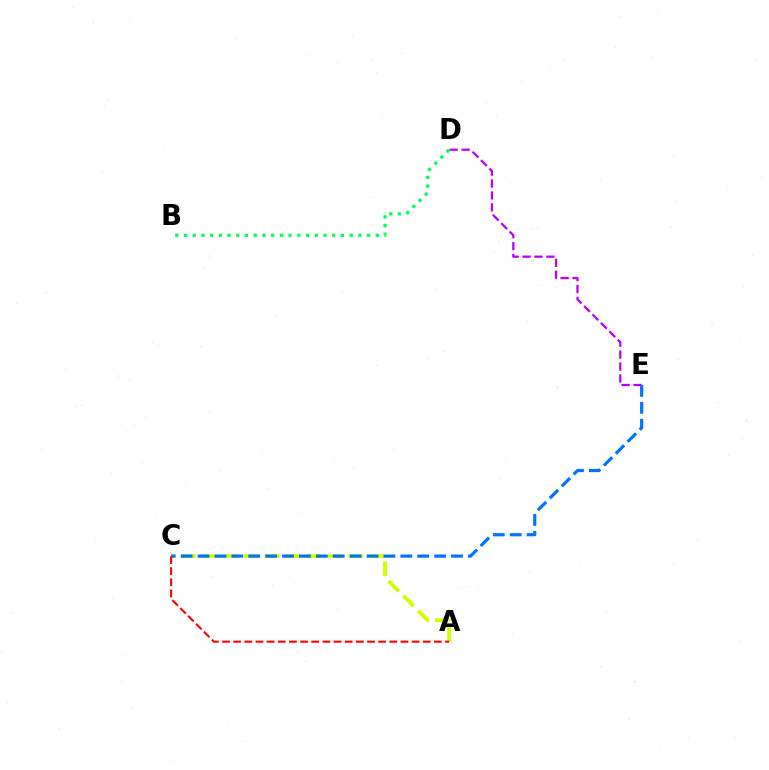{('A', 'C'): [{'color': '#d1ff00', 'line_style': 'dashed', 'thickness': 2.84}, {'color': '#ff0000', 'line_style': 'dashed', 'thickness': 1.51}], ('D', 'E'): [{'color': '#b900ff', 'line_style': 'dashed', 'thickness': 1.62}], ('C', 'E'): [{'color': '#0074ff', 'line_style': 'dashed', 'thickness': 2.3}], ('B', 'D'): [{'color': '#00ff5c', 'line_style': 'dotted', 'thickness': 2.37}]}